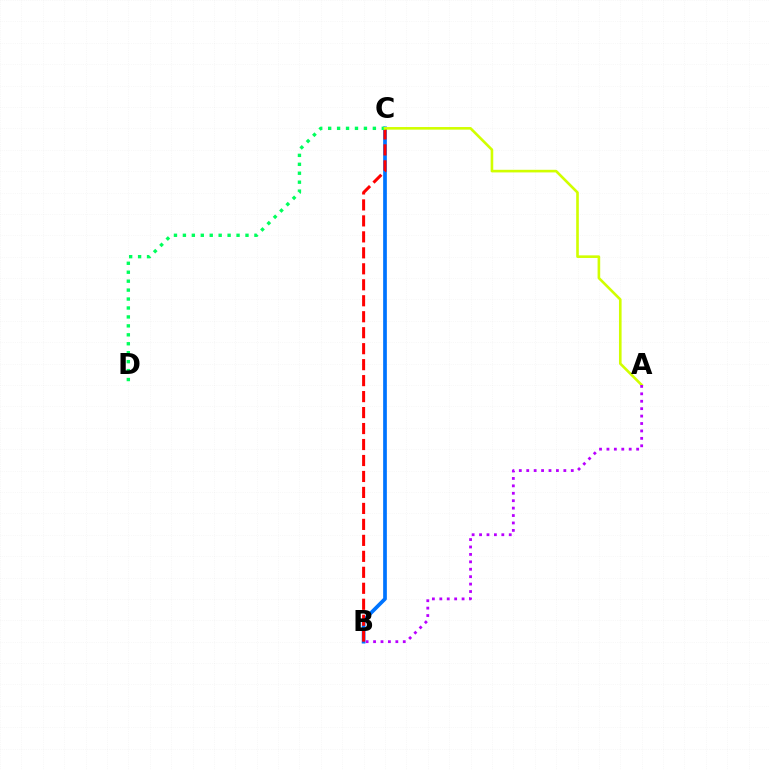{('B', 'C'): [{'color': '#0074ff', 'line_style': 'solid', 'thickness': 2.66}, {'color': '#ff0000', 'line_style': 'dashed', 'thickness': 2.17}], ('C', 'D'): [{'color': '#00ff5c', 'line_style': 'dotted', 'thickness': 2.43}], ('A', 'C'): [{'color': '#d1ff00', 'line_style': 'solid', 'thickness': 1.89}], ('A', 'B'): [{'color': '#b900ff', 'line_style': 'dotted', 'thickness': 2.02}]}